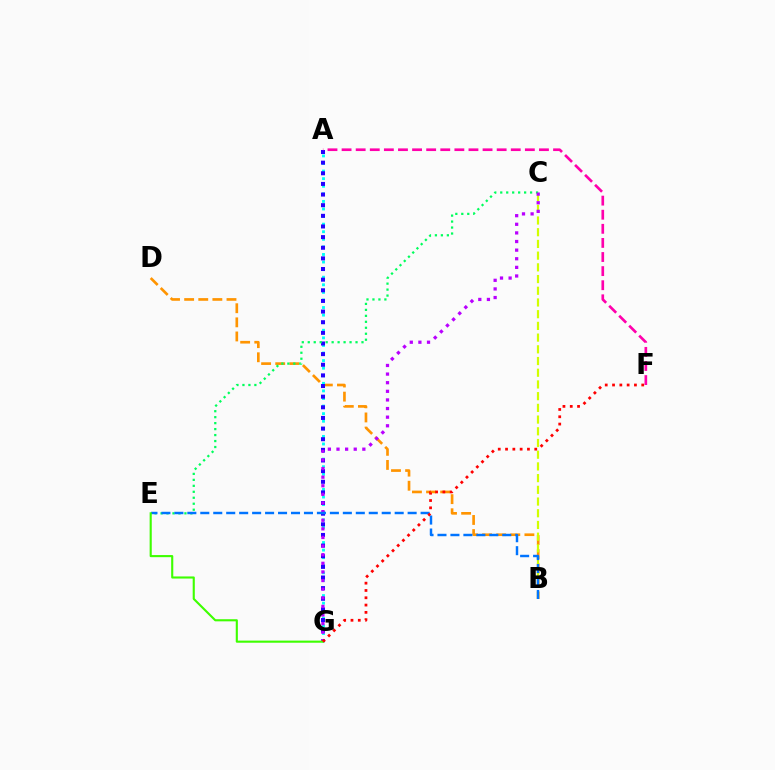{('B', 'D'): [{'color': '#ff9400', 'line_style': 'dashed', 'thickness': 1.92}], ('A', 'G'): [{'color': '#00fff6', 'line_style': 'dotted', 'thickness': 2.06}, {'color': '#2500ff', 'line_style': 'dotted', 'thickness': 2.89}], ('B', 'C'): [{'color': '#d1ff00', 'line_style': 'dashed', 'thickness': 1.59}], ('C', 'E'): [{'color': '#00ff5c', 'line_style': 'dotted', 'thickness': 1.62}], ('C', 'G'): [{'color': '#b900ff', 'line_style': 'dotted', 'thickness': 2.34}], ('A', 'F'): [{'color': '#ff00ac', 'line_style': 'dashed', 'thickness': 1.92}], ('B', 'E'): [{'color': '#0074ff', 'line_style': 'dashed', 'thickness': 1.76}], ('E', 'G'): [{'color': '#3dff00', 'line_style': 'solid', 'thickness': 1.52}], ('F', 'G'): [{'color': '#ff0000', 'line_style': 'dotted', 'thickness': 1.98}]}